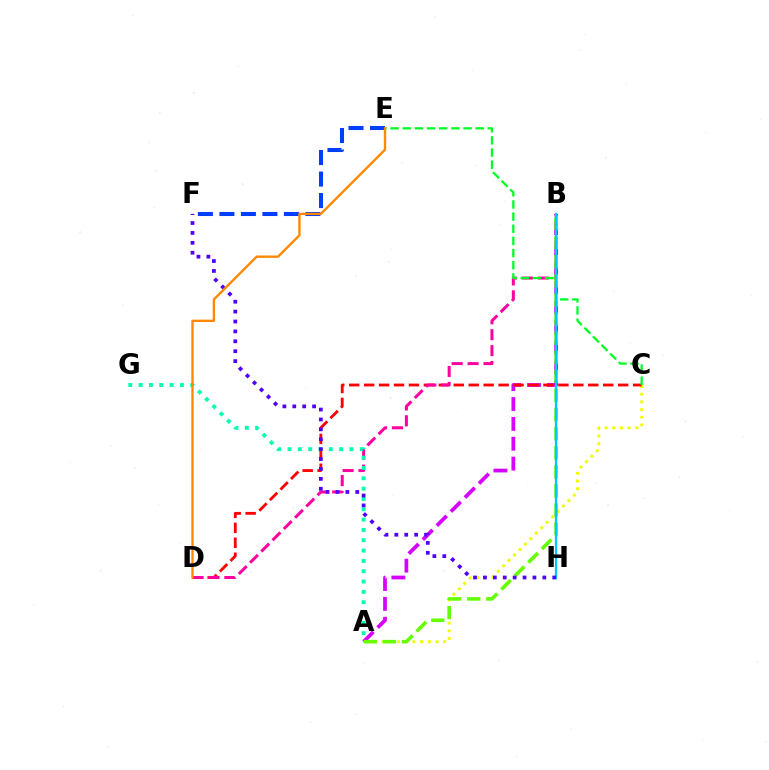{('A', 'C'): [{'color': '#eeff00', 'line_style': 'dotted', 'thickness': 2.09}], ('A', 'B'): [{'color': '#d600ff', 'line_style': 'dashed', 'thickness': 2.7}, {'color': '#66ff00', 'line_style': 'dashed', 'thickness': 2.59}], ('C', 'D'): [{'color': '#ff0000', 'line_style': 'dashed', 'thickness': 2.03}], ('B', 'D'): [{'color': '#ff00a0', 'line_style': 'dashed', 'thickness': 2.16}], ('C', 'E'): [{'color': '#00ff27', 'line_style': 'dashed', 'thickness': 1.65}], ('A', 'G'): [{'color': '#00ffaf', 'line_style': 'dotted', 'thickness': 2.8}], ('E', 'F'): [{'color': '#003fff', 'line_style': 'dashed', 'thickness': 2.92}], ('B', 'H'): [{'color': '#00c7ff', 'line_style': 'solid', 'thickness': 1.65}], ('F', 'H'): [{'color': '#4f00ff', 'line_style': 'dotted', 'thickness': 2.69}], ('D', 'E'): [{'color': '#ff8800', 'line_style': 'solid', 'thickness': 1.7}]}